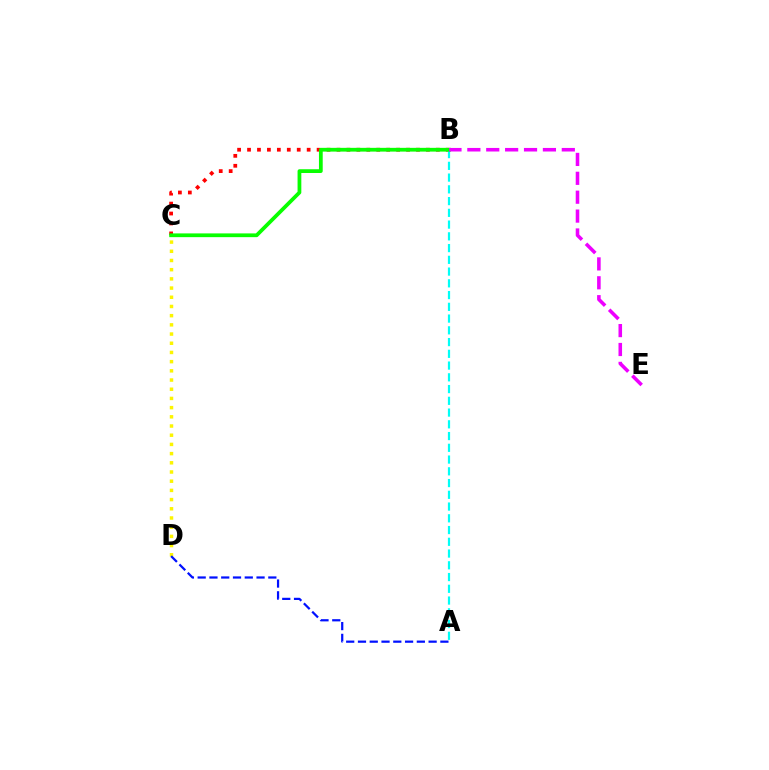{('B', 'C'): [{'color': '#ff0000', 'line_style': 'dotted', 'thickness': 2.7}, {'color': '#08ff00', 'line_style': 'solid', 'thickness': 2.71}], ('C', 'D'): [{'color': '#fcf500', 'line_style': 'dotted', 'thickness': 2.5}], ('A', 'B'): [{'color': '#00fff6', 'line_style': 'dashed', 'thickness': 1.6}], ('B', 'E'): [{'color': '#ee00ff', 'line_style': 'dashed', 'thickness': 2.57}], ('A', 'D'): [{'color': '#0010ff', 'line_style': 'dashed', 'thickness': 1.6}]}